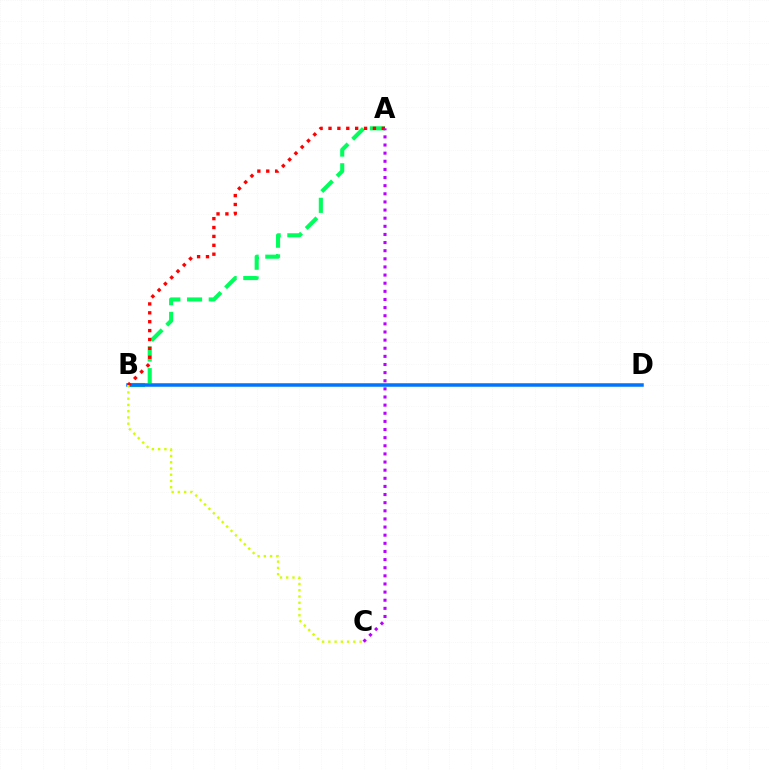{('A', 'B'): [{'color': '#00ff5c', 'line_style': 'dashed', 'thickness': 2.95}, {'color': '#ff0000', 'line_style': 'dotted', 'thickness': 2.41}], ('B', 'D'): [{'color': '#0074ff', 'line_style': 'solid', 'thickness': 2.53}], ('B', 'C'): [{'color': '#d1ff00', 'line_style': 'dotted', 'thickness': 1.7}], ('A', 'C'): [{'color': '#b900ff', 'line_style': 'dotted', 'thickness': 2.21}]}